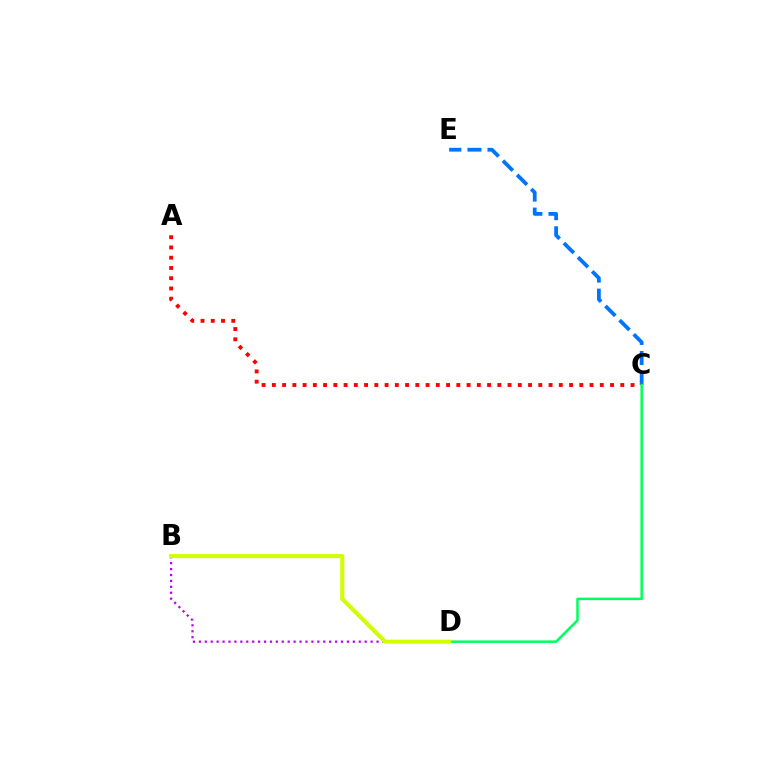{('B', 'D'): [{'color': '#b900ff', 'line_style': 'dotted', 'thickness': 1.61}, {'color': '#d1ff00', 'line_style': 'solid', 'thickness': 2.92}], ('C', 'E'): [{'color': '#0074ff', 'line_style': 'dashed', 'thickness': 2.72}], ('A', 'C'): [{'color': '#ff0000', 'line_style': 'dotted', 'thickness': 2.78}], ('C', 'D'): [{'color': '#00ff5c', 'line_style': 'solid', 'thickness': 1.8}]}